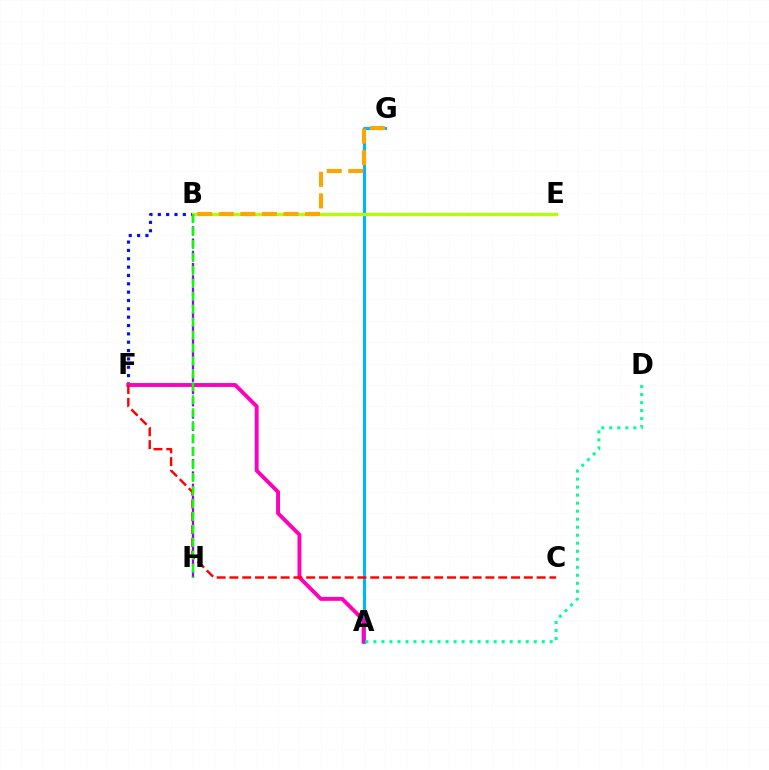{('B', 'F'): [{'color': '#0010ff', 'line_style': 'dotted', 'thickness': 2.27}], ('A', 'G'): [{'color': '#00b5ff', 'line_style': 'solid', 'thickness': 2.24}], ('B', 'E'): [{'color': '#b3ff00', 'line_style': 'solid', 'thickness': 2.35}], ('B', 'G'): [{'color': '#ffa500', 'line_style': 'dashed', 'thickness': 2.93}], ('A', 'F'): [{'color': '#ff00bd', 'line_style': 'solid', 'thickness': 2.81}], ('A', 'D'): [{'color': '#00ff9d', 'line_style': 'dotted', 'thickness': 2.18}], ('B', 'H'): [{'color': '#9b00ff', 'line_style': 'dashed', 'thickness': 1.67}, {'color': '#08ff00', 'line_style': 'dashed', 'thickness': 1.76}], ('C', 'F'): [{'color': '#ff0000', 'line_style': 'dashed', 'thickness': 1.74}]}